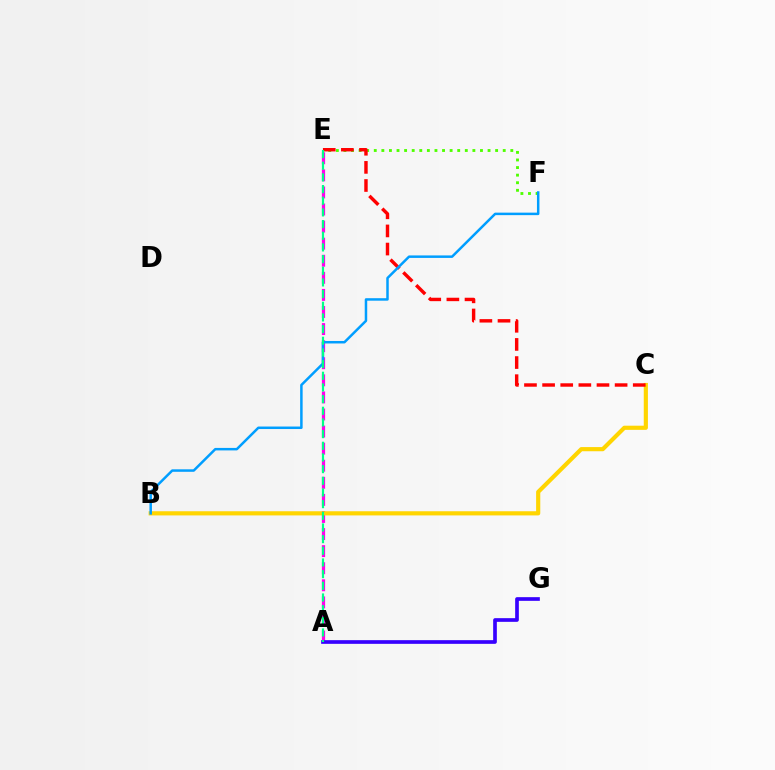{('A', 'E'): [{'color': '#ff00ed', 'line_style': 'dashed', 'thickness': 2.32}, {'color': '#00ff86', 'line_style': 'dashed', 'thickness': 1.59}], ('B', 'C'): [{'color': '#ffd500', 'line_style': 'solid', 'thickness': 2.99}], ('E', 'F'): [{'color': '#4fff00', 'line_style': 'dotted', 'thickness': 2.06}], ('A', 'G'): [{'color': '#3700ff', 'line_style': 'solid', 'thickness': 2.65}], ('C', 'E'): [{'color': '#ff0000', 'line_style': 'dashed', 'thickness': 2.46}], ('B', 'F'): [{'color': '#009eff', 'line_style': 'solid', 'thickness': 1.8}]}